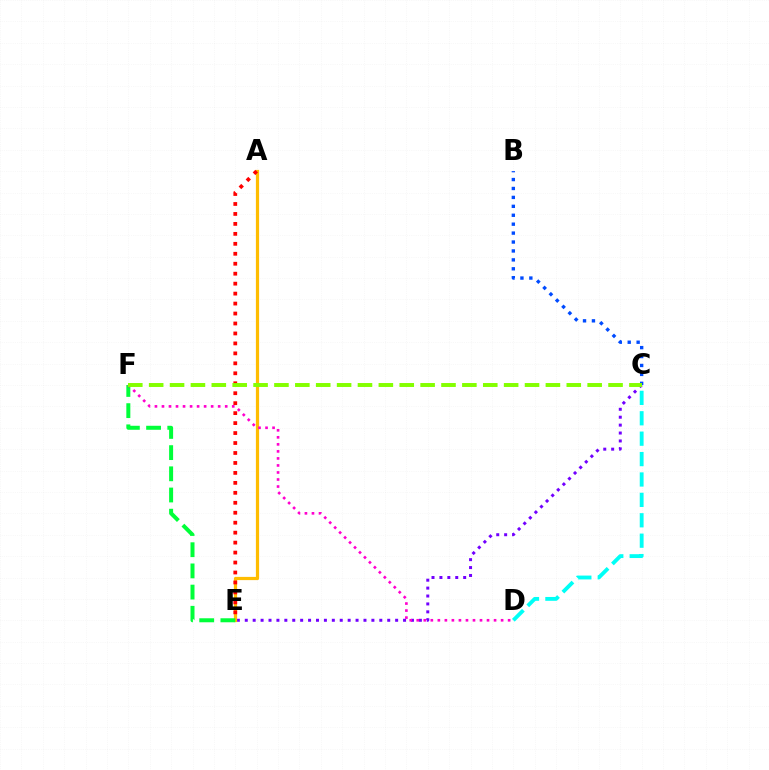{('C', 'E'): [{'color': '#7200ff', 'line_style': 'dotted', 'thickness': 2.15}], ('A', 'E'): [{'color': '#ffbd00', 'line_style': 'solid', 'thickness': 2.32}, {'color': '#ff0000', 'line_style': 'dotted', 'thickness': 2.71}], ('E', 'F'): [{'color': '#00ff39', 'line_style': 'dashed', 'thickness': 2.88}], ('D', 'F'): [{'color': '#ff00cf', 'line_style': 'dotted', 'thickness': 1.91}], ('C', 'D'): [{'color': '#00fff6', 'line_style': 'dashed', 'thickness': 2.77}], ('B', 'C'): [{'color': '#004bff', 'line_style': 'dotted', 'thickness': 2.42}], ('C', 'F'): [{'color': '#84ff00', 'line_style': 'dashed', 'thickness': 2.84}]}